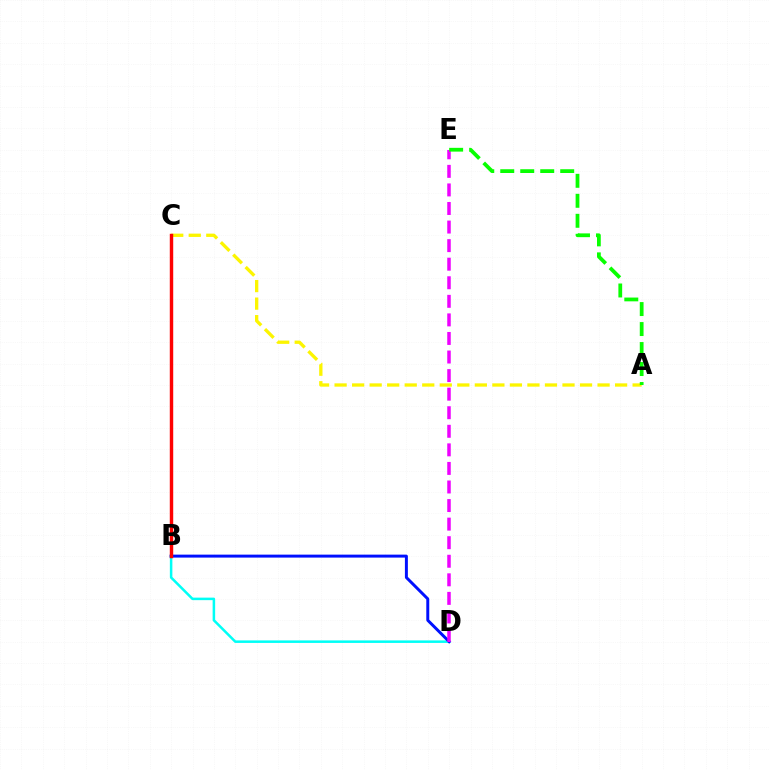{('B', 'D'): [{'color': '#00fff6', 'line_style': 'solid', 'thickness': 1.81}, {'color': '#0010ff', 'line_style': 'solid', 'thickness': 2.13}], ('A', 'C'): [{'color': '#fcf500', 'line_style': 'dashed', 'thickness': 2.38}], ('D', 'E'): [{'color': '#ee00ff', 'line_style': 'dashed', 'thickness': 2.52}], ('B', 'C'): [{'color': '#ff0000', 'line_style': 'solid', 'thickness': 2.47}], ('A', 'E'): [{'color': '#08ff00', 'line_style': 'dashed', 'thickness': 2.72}]}